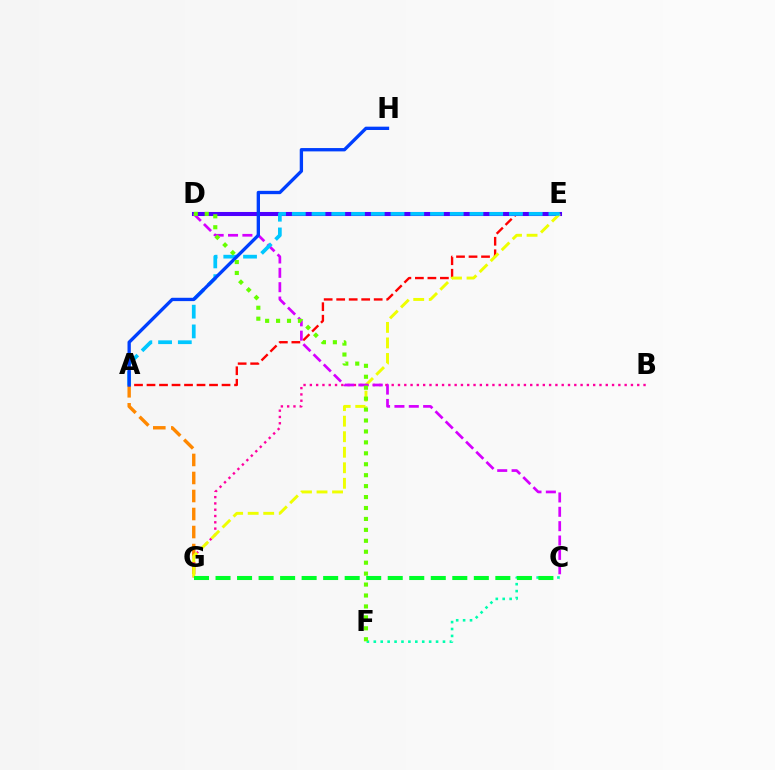{('A', 'E'): [{'color': '#ff0000', 'line_style': 'dashed', 'thickness': 1.7}, {'color': '#00c7ff', 'line_style': 'dashed', 'thickness': 2.68}], ('A', 'G'): [{'color': '#ff8800', 'line_style': 'dashed', 'thickness': 2.45}], ('D', 'E'): [{'color': '#4f00ff', 'line_style': 'solid', 'thickness': 2.93}], ('B', 'G'): [{'color': '#ff00a0', 'line_style': 'dotted', 'thickness': 1.71}], ('C', 'F'): [{'color': '#00ffaf', 'line_style': 'dotted', 'thickness': 1.88}], ('E', 'G'): [{'color': '#eeff00', 'line_style': 'dashed', 'thickness': 2.11}], ('C', 'G'): [{'color': '#00ff27', 'line_style': 'dashed', 'thickness': 2.92}], ('C', 'D'): [{'color': '#d600ff', 'line_style': 'dashed', 'thickness': 1.95}], ('A', 'H'): [{'color': '#003fff', 'line_style': 'solid', 'thickness': 2.4}], ('D', 'F'): [{'color': '#66ff00', 'line_style': 'dotted', 'thickness': 2.97}]}